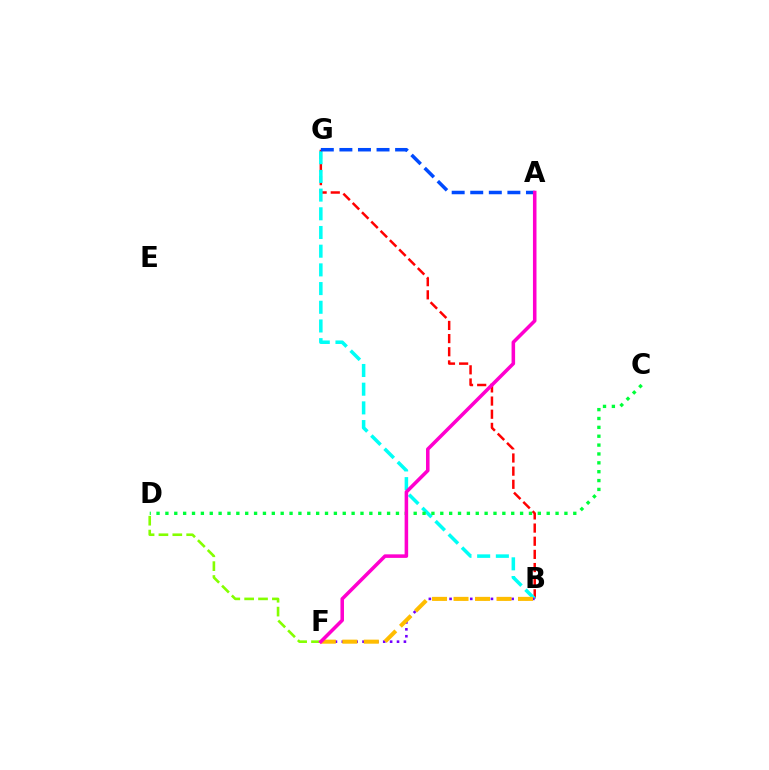{('B', 'G'): [{'color': '#ff0000', 'line_style': 'dashed', 'thickness': 1.79}, {'color': '#00fff6', 'line_style': 'dashed', 'thickness': 2.54}], ('B', 'F'): [{'color': '#7200ff', 'line_style': 'dotted', 'thickness': 1.87}, {'color': '#ffbd00', 'line_style': 'dashed', 'thickness': 2.92}], ('D', 'F'): [{'color': '#84ff00', 'line_style': 'dashed', 'thickness': 1.88}], ('A', 'G'): [{'color': '#004bff', 'line_style': 'dashed', 'thickness': 2.52}], ('C', 'D'): [{'color': '#00ff39', 'line_style': 'dotted', 'thickness': 2.41}], ('A', 'F'): [{'color': '#ff00cf', 'line_style': 'solid', 'thickness': 2.55}]}